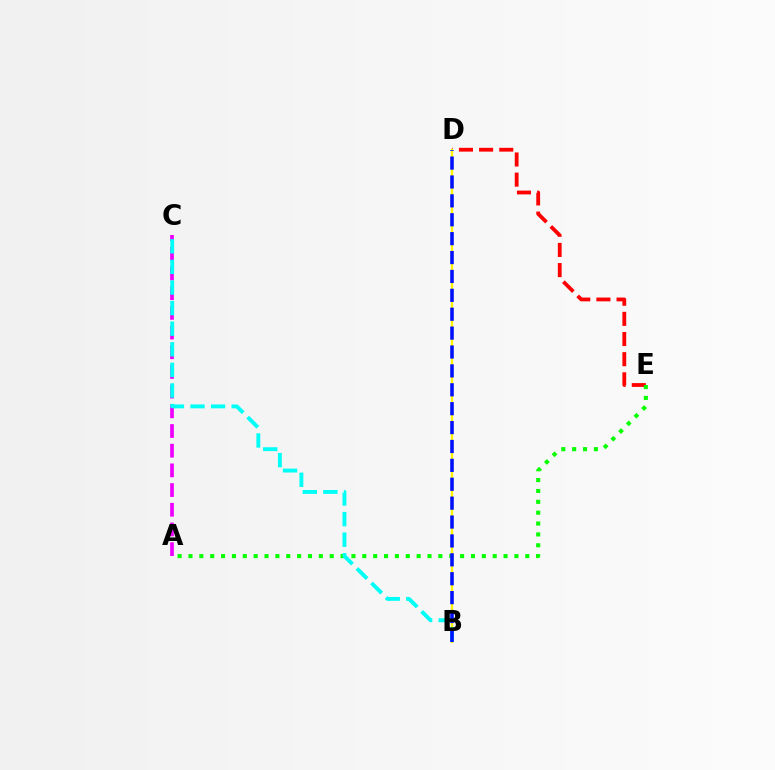{('D', 'E'): [{'color': '#ff0000', 'line_style': 'dashed', 'thickness': 2.74}], ('A', 'E'): [{'color': '#08ff00', 'line_style': 'dotted', 'thickness': 2.95}], ('B', 'D'): [{'color': '#fcf500', 'line_style': 'solid', 'thickness': 1.66}, {'color': '#0010ff', 'line_style': 'dashed', 'thickness': 2.57}], ('A', 'C'): [{'color': '#ee00ff', 'line_style': 'dashed', 'thickness': 2.67}], ('B', 'C'): [{'color': '#00fff6', 'line_style': 'dashed', 'thickness': 2.8}]}